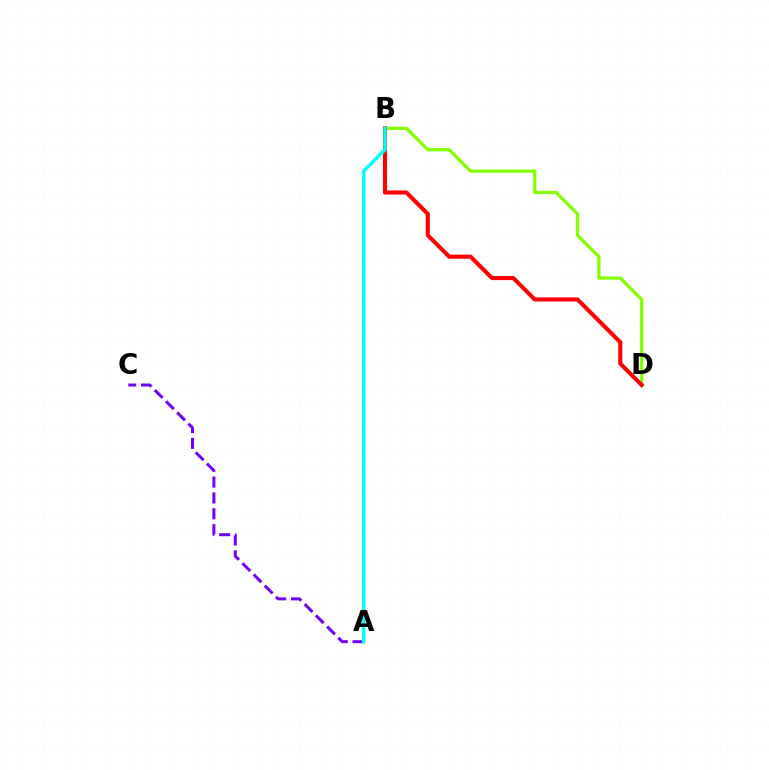{('B', 'D'): [{'color': '#84ff00', 'line_style': 'solid', 'thickness': 2.33}, {'color': '#ff0000', 'line_style': 'solid', 'thickness': 2.94}], ('A', 'C'): [{'color': '#7200ff', 'line_style': 'dashed', 'thickness': 2.15}], ('A', 'B'): [{'color': '#00fff6', 'line_style': 'solid', 'thickness': 2.48}]}